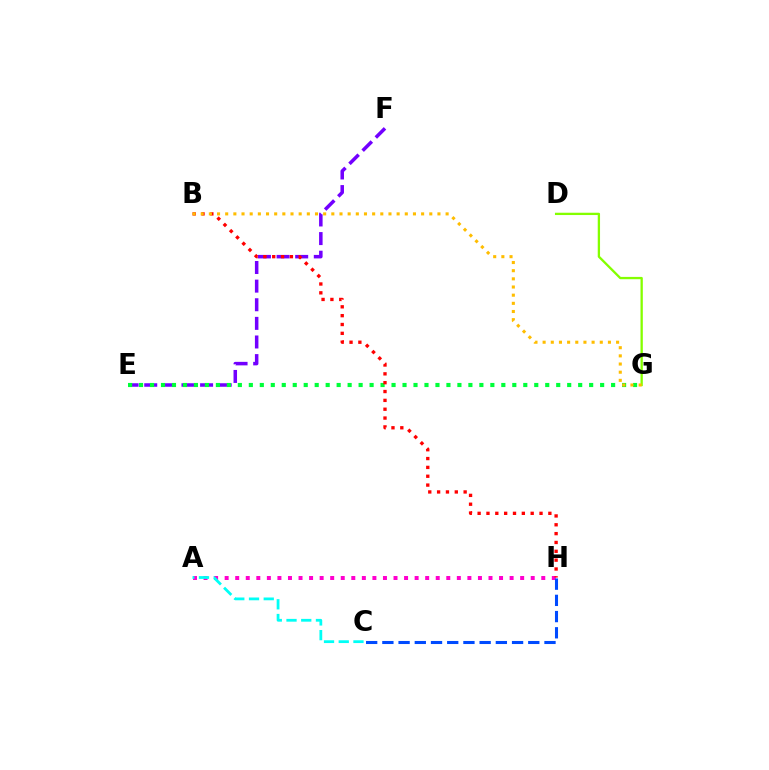{('E', 'F'): [{'color': '#7200ff', 'line_style': 'dashed', 'thickness': 2.53}], ('A', 'H'): [{'color': '#ff00cf', 'line_style': 'dotted', 'thickness': 2.87}], ('D', 'G'): [{'color': '#84ff00', 'line_style': 'solid', 'thickness': 1.66}], ('E', 'G'): [{'color': '#00ff39', 'line_style': 'dotted', 'thickness': 2.98}], ('C', 'H'): [{'color': '#004bff', 'line_style': 'dashed', 'thickness': 2.2}], ('A', 'C'): [{'color': '#00fff6', 'line_style': 'dashed', 'thickness': 2.0}], ('B', 'H'): [{'color': '#ff0000', 'line_style': 'dotted', 'thickness': 2.4}], ('B', 'G'): [{'color': '#ffbd00', 'line_style': 'dotted', 'thickness': 2.22}]}